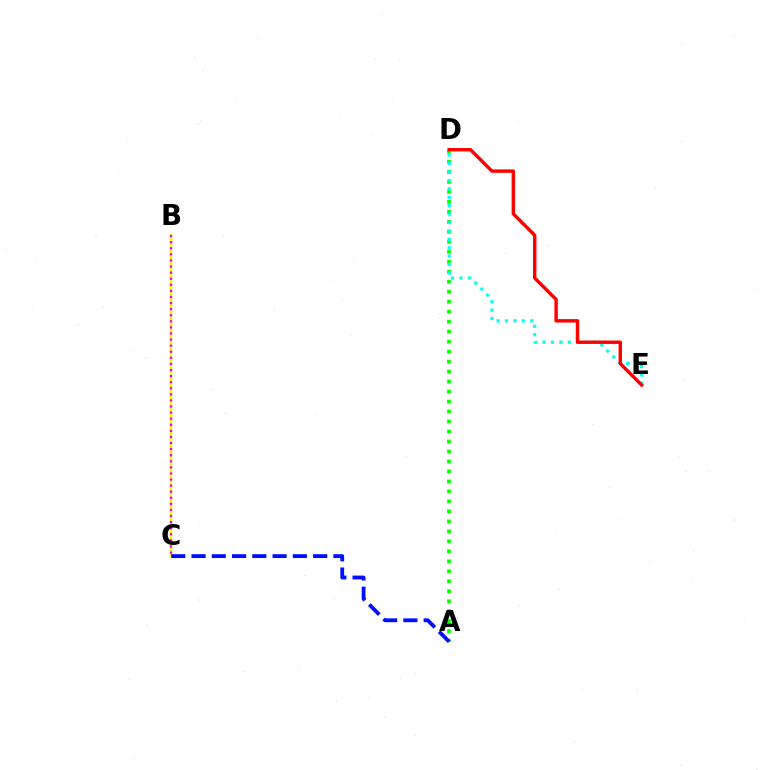{('A', 'D'): [{'color': '#08ff00', 'line_style': 'dotted', 'thickness': 2.71}], ('B', 'C'): [{'color': '#fcf500', 'line_style': 'solid', 'thickness': 1.75}, {'color': '#ee00ff', 'line_style': 'dotted', 'thickness': 1.65}], ('A', 'C'): [{'color': '#0010ff', 'line_style': 'dashed', 'thickness': 2.75}], ('D', 'E'): [{'color': '#00fff6', 'line_style': 'dotted', 'thickness': 2.29}, {'color': '#ff0000', 'line_style': 'solid', 'thickness': 2.46}]}